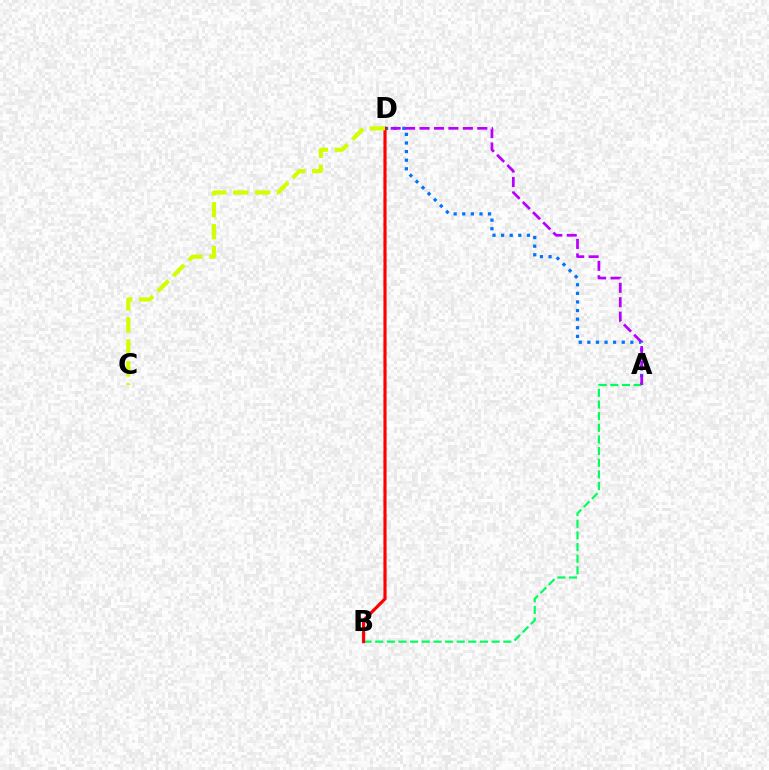{('A', 'D'): [{'color': '#0074ff', 'line_style': 'dotted', 'thickness': 2.34}, {'color': '#b900ff', 'line_style': 'dashed', 'thickness': 1.96}], ('A', 'B'): [{'color': '#00ff5c', 'line_style': 'dashed', 'thickness': 1.58}], ('B', 'D'): [{'color': '#ff0000', 'line_style': 'solid', 'thickness': 2.27}], ('C', 'D'): [{'color': '#d1ff00', 'line_style': 'dashed', 'thickness': 2.99}]}